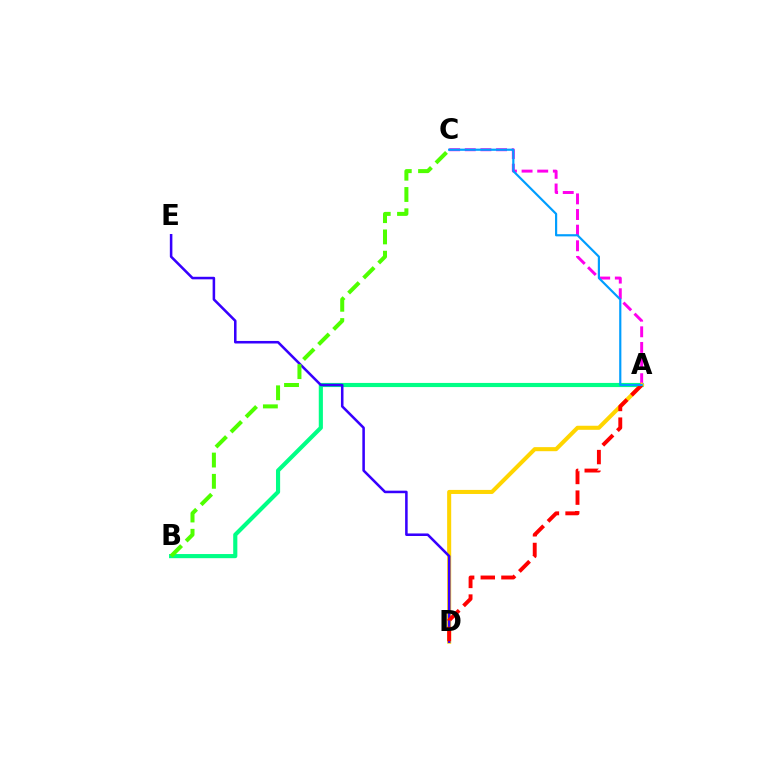{('A', 'B'): [{'color': '#00ff86', 'line_style': 'solid', 'thickness': 2.98}], ('A', 'C'): [{'color': '#ff00ed', 'line_style': 'dashed', 'thickness': 2.12}, {'color': '#009eff', 'line_style': 'solid', 'thickness': 1.57}], ('A', 'D'): [{'color': '#ffd500', 'line_style': 'solid', 'thickness': 2.92}, {'color': '#ff0000', 'line_style': 'dashed', 'thickness': 2.8}], ('D', 'E'): [{'color': '#3700ff', 'line_style': 'solid', 'thickness': 1.83}], ('B', 'C'): [{'color': '#4fff00', 'line_style': 'dashed', 'thickness': 2.89}]}